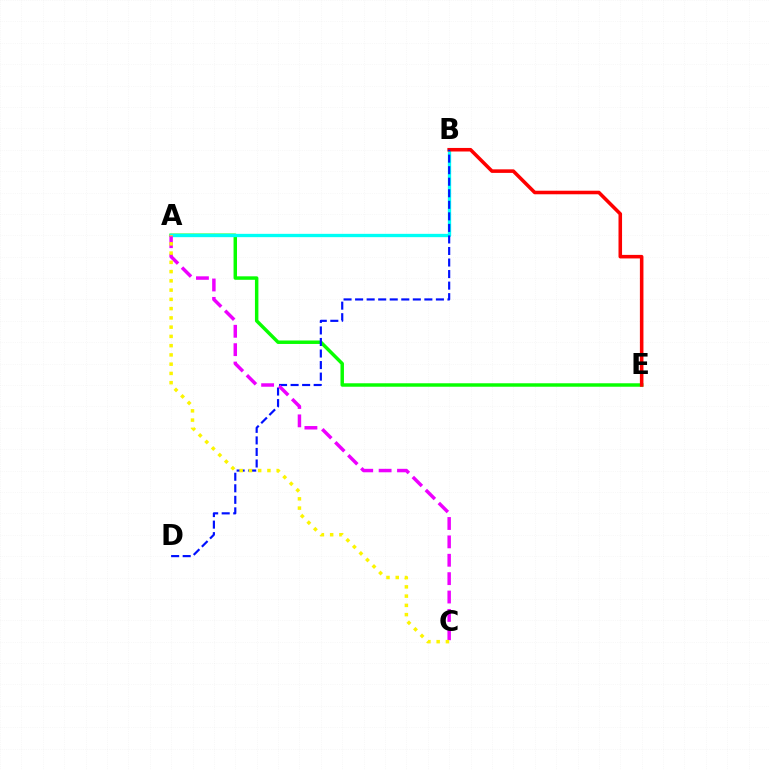{('A', 'E'): [{'color': '#08ff00', 'line_style': 'solid', 'thickness': 2.49}], ('A', 'B'): [{'color': '#00fff6', 'line_style': 'solid', 'thickness': 2.39}], ('B', 'E'): [{'color': '#ff0000', 'line_style': 'solid', 'thickness': 2.56}], ('B', 'D'): [{'color': '#0010ff', 'line_style': 'dashed', 'thickness': 1.57}], ('A', 'C'): [{'color': '#ee00ff', 'line_style': 'dashed', 'thickness': 2.5}, {'color': '#fcf500', 'line_style': 'dotted', 'thickness': 2.52}]}